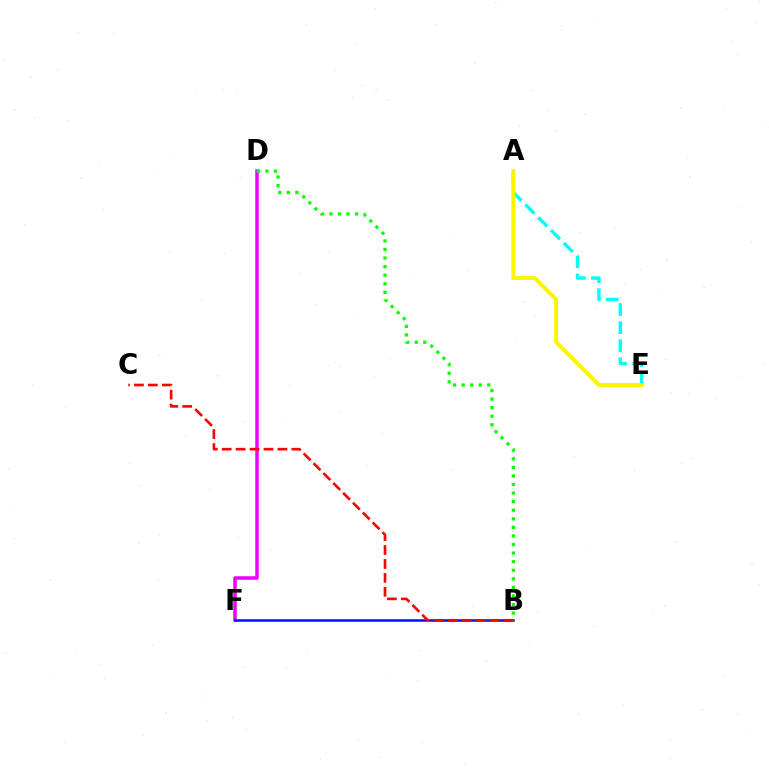{('A', 'E'): [{'color': '#00fff6', 'line_style': 'dashed', 'thickness': 2.46}, {'color': '#fcf500', 'line_style': 'solid', 'thickness': 2.85}], ('D', 'F'): [{'color': '#ee00ff', 'line_style': 'solid', 'thickness': 2.52}], ('B', 'F'): [{'color': '#0010ff', 'line_style': 'solid', 'thickness': 1.83}], ('B', 'C'): [{'color': '#ff0000', 'line_style': 'dashed', 'thickness': 1.89}], ('B', 'D'): [{'color': '#08ff00', 'line_style': 'dotted', 'thickness': 2.33}]}